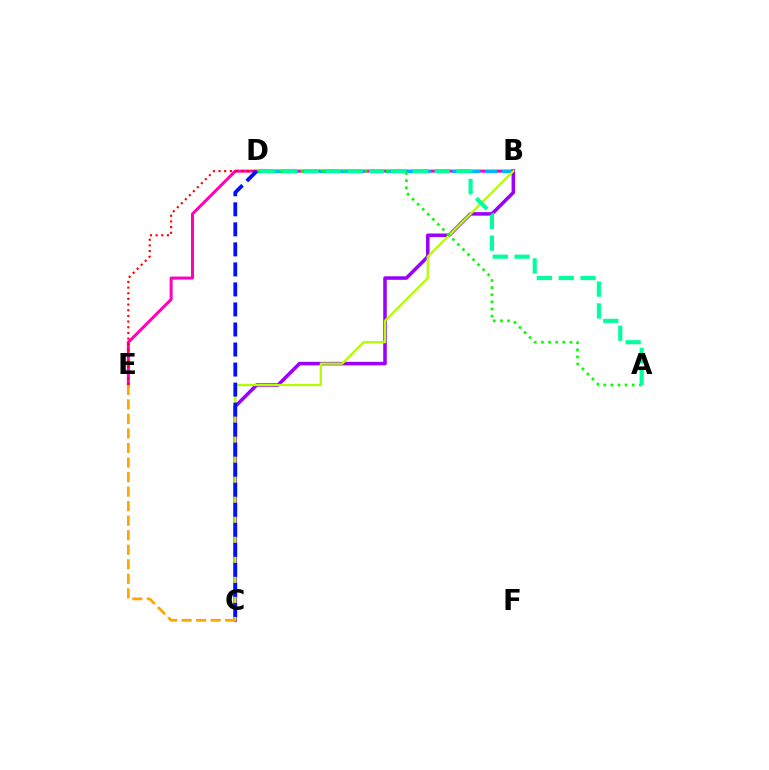{('B', 'E'): [{'color': '#ff00bd', 'line_style': 'solid', 'thickness': 2.17}], ('B', 'D'): [{'color': '#00b5ff', 'line_style': 'dashed', 'thickness': 2.25}], ('B', 'C'): [{'color': '#9b00ff', 'line_style': 'solid', 'thickness': 2.55}, {'color': '#b3ff00', 'line_style': 'solid', 'thickness': 1.66}], ('D', 'E'): [{'color': '#ff0000', 'line_style': 'dotted', 'thickness': 1.54}], ('C', 'E'): [{'color': '#ffa500', 'line_style': 'dashed', 'thickness': 1.97}], ('A', 'D'): [{'color': '#08ff00', 'line_style': 'dotted', 'thickness': 1.93}, {'color': '#00ff9d', 'line_style': 'dashed', 'thickness': 2.97}], ('C', 'D'): [{'color': '#0010ff', 'line_style': 'dashed', 'thickness': 2.72}]}